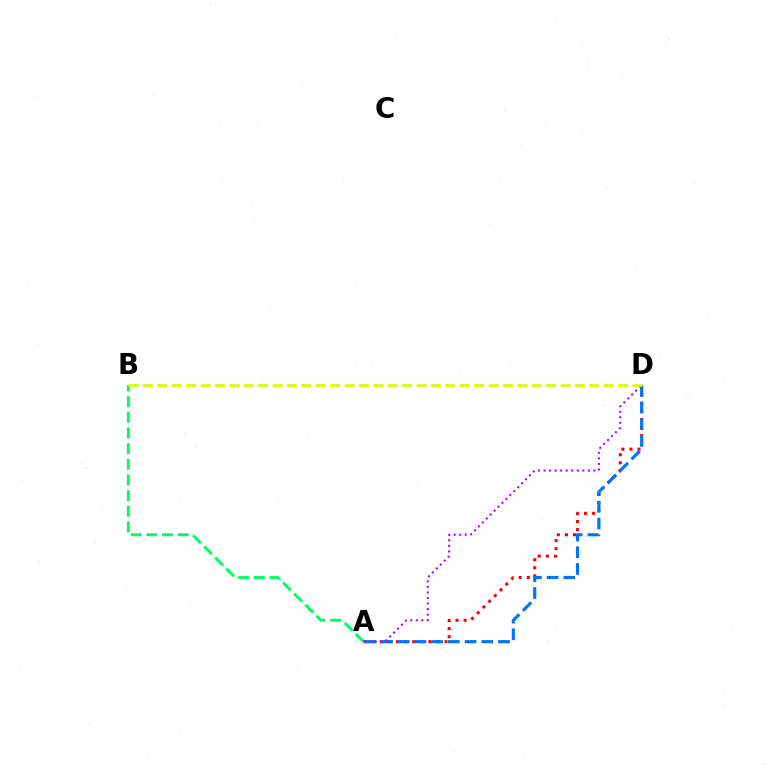{('A', 'B'): [{'color': '#00ff5c', 'line_style': 'dashed', 'thickness': 2.13}], ('A', 'D'): [{'color': '#ff0000', 'line_style': 'dotted', 'thickness': 2.2}, {'color': '#0074ff', 'line_style': 'dashed', 'thickness': 2.27}, {'color': '#b900ff', 'line_style': 'dotted', 'thickness': 1.51}], ('B', 'D'): [{'color': '#d1ff00', 'line_style': 'dashed', 'thickness': 1.96}]}